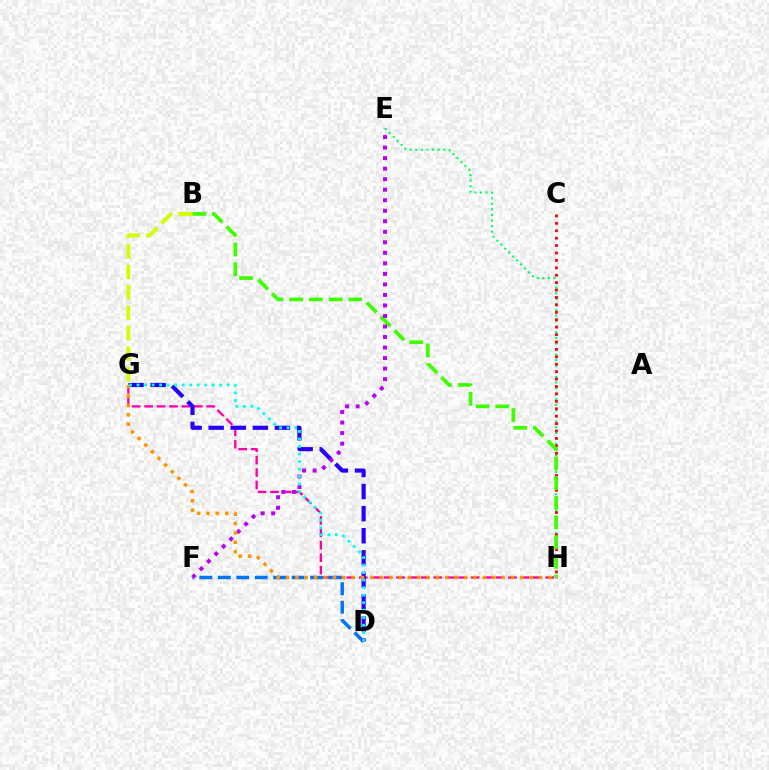{('G', 'H'): [{'color': '#ff00ac', 'line_style': 'dashed', 'thickness': 1.69}, {'color': '#ff9400', 'line_style': 'dotted', 'thickness': 2.55}], ('D', 'F'): [{'color': '#0074ff', 'line_style': 'dashed', 'thickness': 2.51}], ('E', 'H'): [{'color': '#00ff5c', 'line_style': 'dotted', 'thickness': 1.52}], ('B', 'G'): [{'color': '#d1ff00', 'line_style': 'dashed', 'thickness': 2.78}], ('C', 'H'): [{'color': '#ff0000', 'line_style': 'dotted', 'thickness': 2.02}], ('B', 'H'): [{'color': '#3dff00', 'line_style': 'dashed', 'thickness': 2.67}], ('D', 'G'): [{'color': '#2500ff', 'line_style': 'dashed', 'thickness': 3.0}, {'color': '#00fff6', 'line_style': 'dotted', 'thickness': 2.04}], ('E', 'F'): [{'color': '#b900ff', 'line_style': 'dotted', 'thickness': 2.86}]}